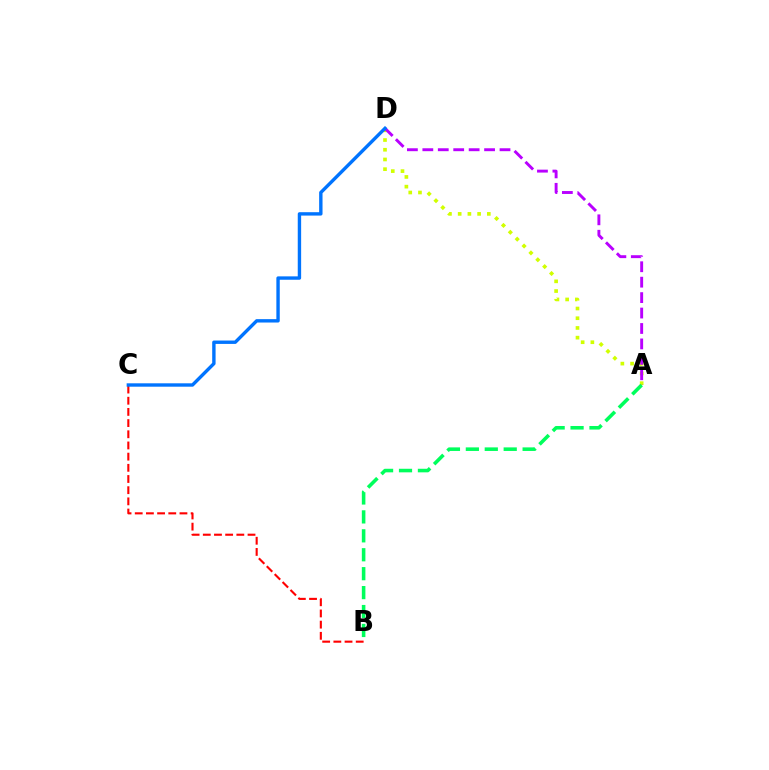{('A', 'D'): [{'color': '#d1ff00', 'line_style': 'dotted', 'thickness': 2.64}, {'color': '#b900ff', 'line_style': 'dashed', 'thickness': 2.1}], ('B', 'C'): [{'color': '#ff0000', 'line_style': 'dashed', 'thickness': 1.52}], ('C', 'D'): [{'color': '#0074ff', 'line_style': 'solid', 'thickness': 2.44}], ('A', 'B'): [{'color': '#00ff5c', 'line_style': 'dashed', 'thickness': 2.57}]}